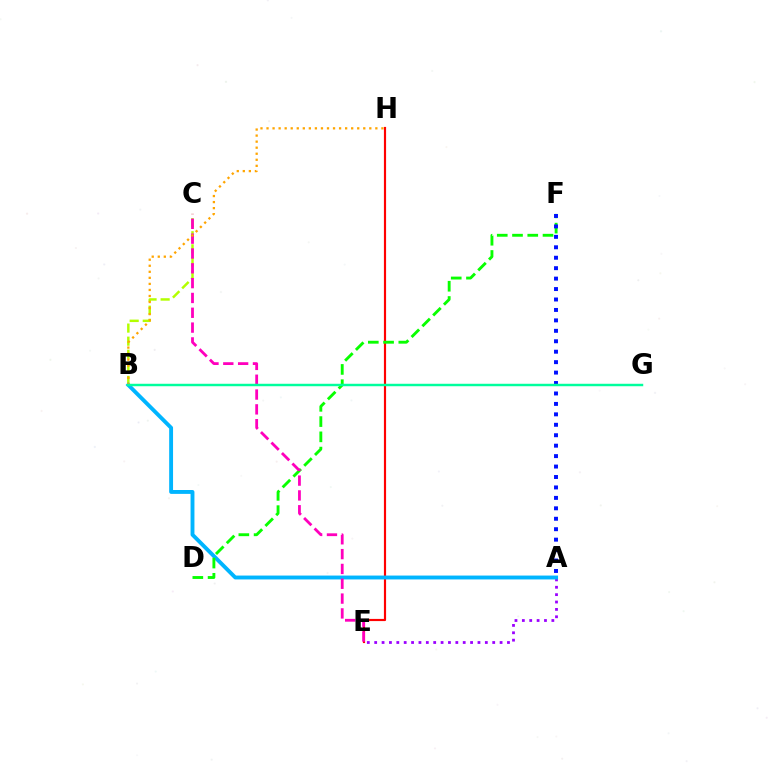{('A', 'E'): [{'color': '#9b00ff', 'line_style': 'dotted', 'thickness': 2.0}], ('B', 'C'): [{'color': '#b3ff00', 'line_style': 'dashed', 'thickness': 1.78}], ('E', 'H'): [{'color': '#ff0000', 'line_style': 'solid', 'thickness': 1.56}], ('A', 'B'): [{'color': '#00b5ff', 'line_style': 'solid', 'thickness': 2.79}], ('D', 'F'): [{'color': '#08ff00', 'line_style': 'dashed', 'thickness': 2.07}], ('C', 'E'): [{'color': '#ff00bd', 'line_style': 'dashed', 'thickness': 2.01}], ('A', 'F'): [{'color': '#0010ff', 'line_style': 'dotted', 'thickness': 2.84}], ('B', 'H'): [{'color': '#ffa500', 'line_style': 'dotted', 'thickness': 1.64}], ('B', 'G'): [{'color': '#00ff9d', 'line_style': 'solid', 'thickness': 1.77}]}